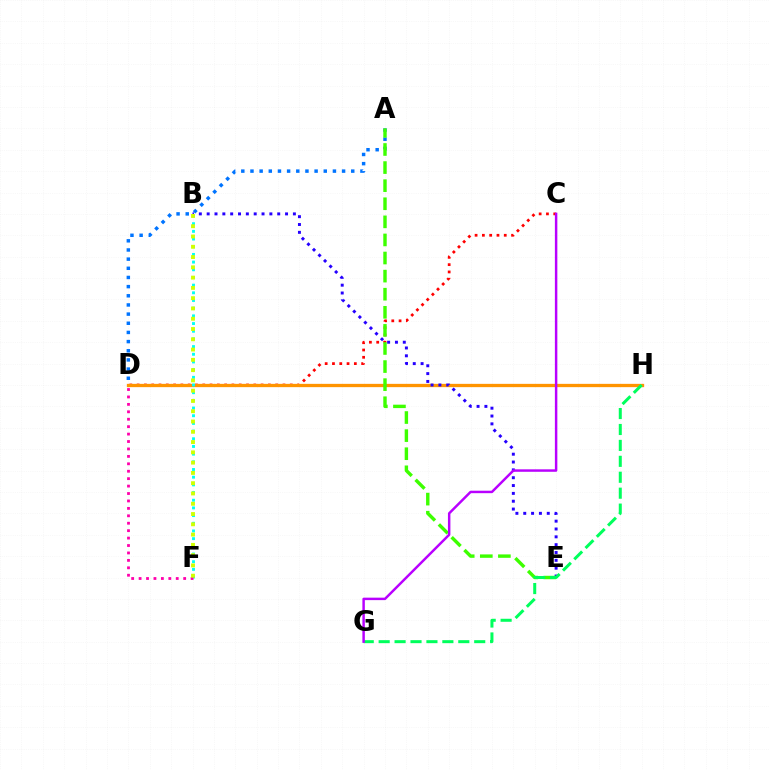{('C', 'D'): [{'color': '#ff0000', 'line_style': 'dotted', 'thickness': 1.98}], ('D', 'H'): [{'color': '#ff9400', 'line_style': 'solid', 'thickness': 2.37}], ('B', 'F'): [{'color': '#00fff6', 'line_style': 'dotted', 'thickness': 2.09}, {'color': '#d1ff00', 'line_style': 'dotted', 'thickness': 2.79}], ('B', 'E'): [{'color': '#2500ff', 'line_style': 'dotted', 'thickness': 2.13}], ('D', 'F'): [{'color': '#ff00ac', 'line_style': 'dotted', 'thickness': 2.02}], ('A', 'D'): [{'color': '#0074ff', 'line_style': 'dotted', 'thickness': 2.49}], ('A', 'E'): [{'color': '#3dff00', 'line_style': 'dashed', 'thickness': 2.46}], ('G', 'H'): [{'color': '#00ff5c', 'line_style': 'dashed', 'thickness': 2.16}], ('C', 'G'): [{'color': '#b900ff', 'line_style': 'solid', 'thickness': 1.77}]}